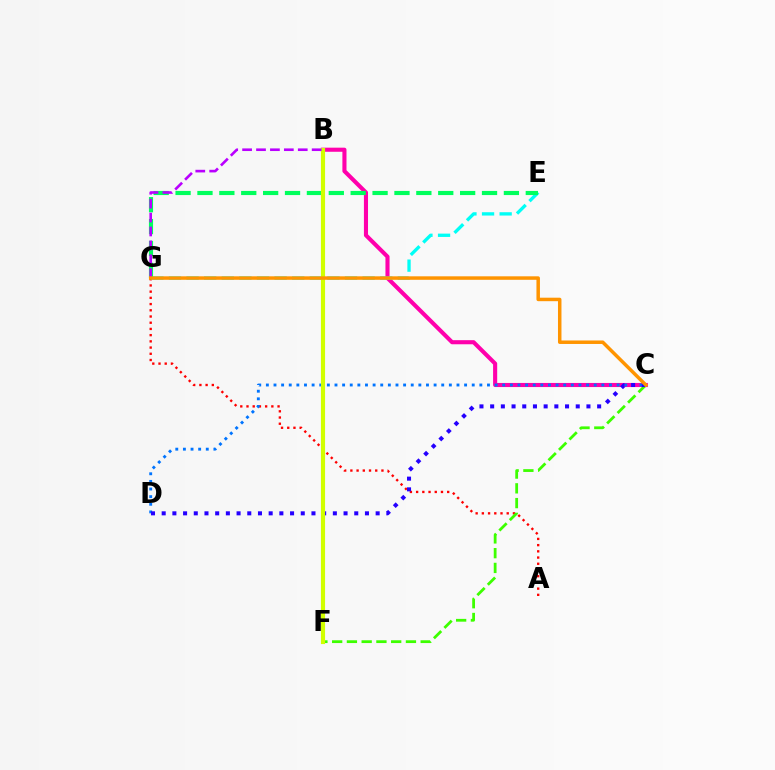{('B', 'C'): [{'color': '#ff00ac', 'line_style': 'solid', 'thickness': 2.95}], ('A', 'G'): [{'color': '#ff0000', 'line_style': 'dotted', 'thickness': 1.69}], ('C', 'F'): [{'color': '#3dff00', 'line_style': 'dashed', 'thickness': 2.0}], ('C', 'D'): [{'color': '#0074ff', 'line_style': 'dotted', 'thickness': 2.07}, {'color': '#2500ff', 'line_style': 'dotted', 'thickness': 2.91}], ('E', 'G'): [{'color': '#00fff6', 'line_style': 'dashed', 'thickness': 2.39}, {'color': '#00ff5c', 'line_style': 'dashed', 'thickness': 2.97}], ('B', 'F'): [{'color': '#d1ff00', 'line_style': 'solid', 'thickness': 2.98}], ('B', 'G'): [{'color': '#b900ff', 'line_style': 'dashed', 'thickness': 1.89}], ('C', 'G'): [{'color': '#ff9400', 'line_style': 'solid', 'thickness': 2.51}]}